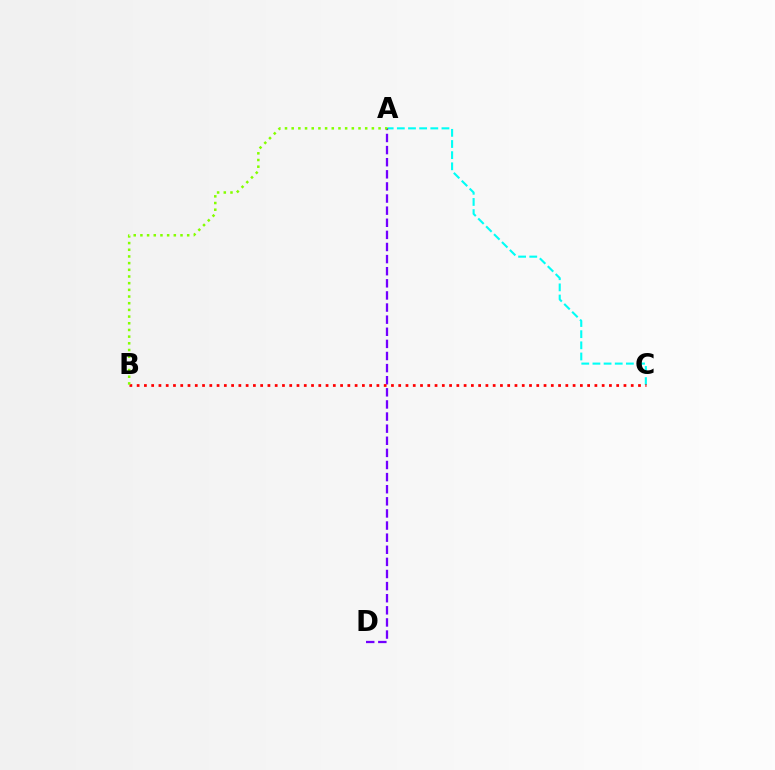{('A', 'C'): [{'color': '#00fff6', 'line_style': 'dashed', 'thickness': 1.51}], ('A', 'D'): [{'color': '#7200ff', 'line_style': 'dashed', 'thickness': 1.65}], ('B', 'C'): [{'color': '#ff0000', 'line_style': 'dotted', 'thickness': 1.97}], ('A', 'B'): [{'color': '#84ff00', 'line_style': 'dotted', 'thickness': 1.82}]}